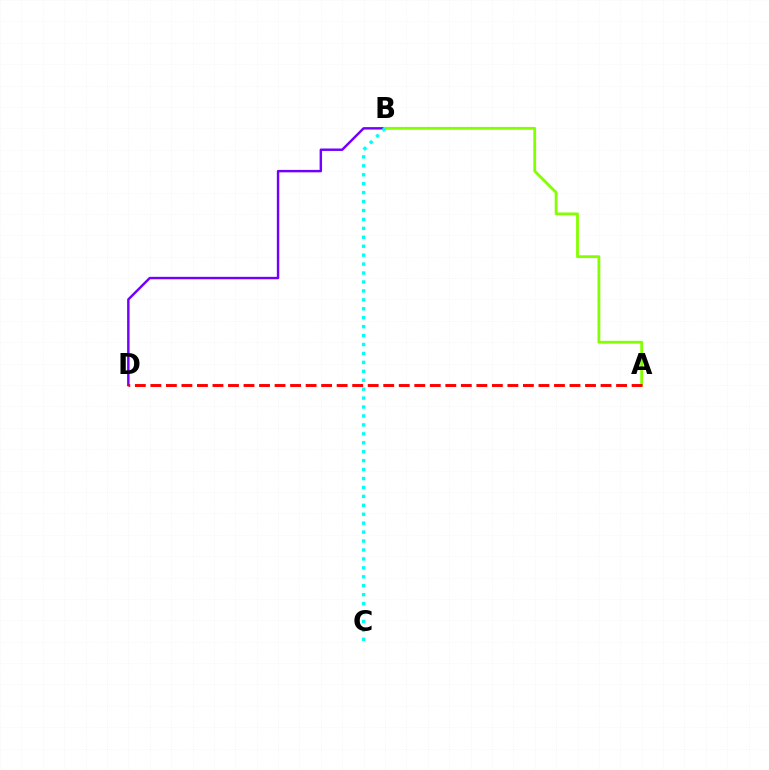{('B', 'D'): [{'color': '#7200ff', 'line_style': 'solid', 'thickness': 1.76}], ('A', 'B'): [{'color': '#84ff00', 'line_style': 'solid', 'thickness': 2.02}], ('B', 'C'): [{'color': '#00fff6', 'line_style': 'dotted', 'thickness': 2.43}], ('A', 'D'): [{'color': '#ff0000', 'line_style': 'dashed', 'thickness': 2.11}]}